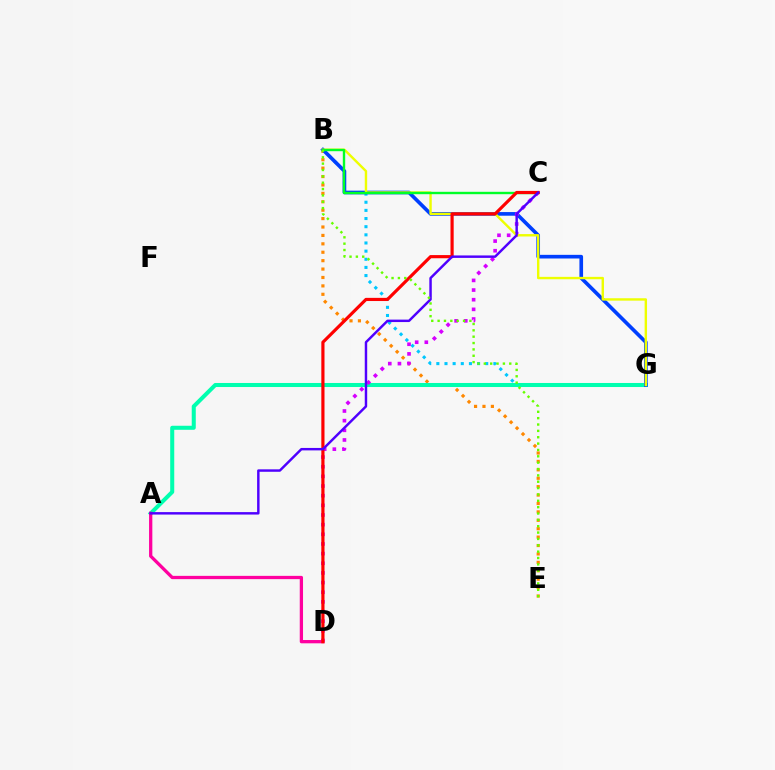{('B', 'E'): [{'color': '#ff8800', 'line_style': 'dotted', 'thickness': 2.29}, {'color': '#66ff00', 'line_style': 'dotted', 'thickness': 1.73}], ('B', 'G'): [{'color': '#00c7ff', 'line_style': 'dotted', 'thickness': 2.21}, {'color': '#003fff', 'line_style': 'solid', 'thickness': 2.63}, {'color': '#eeff00', 'line_style': 'solid', 'thickness': 1.73}], ('A', 'G'): [{'color': '#00ffaf', 'line_style': 'solid', 'thickness': 2.91}], ('C', 'D'): [{'color': '#d600ff', 'line_style': 'dotted', 'thickness': 2.62}, {'color': '#ff0000', 'line_style': 'solid', 'thickness': 2.28}], ('B', 'C'): [{'color': '#00ff27', 'line_style': 'solid', 'thickness': 1.72}], ('A', 'D'): [{'color': '#ff00a0', 'line_style': 'solid', 'thickness': 2.36}], ('A', 'C'): [{'color': '#4f00ff', 'line_style': 'solid', 'thickness': 1.76}]}